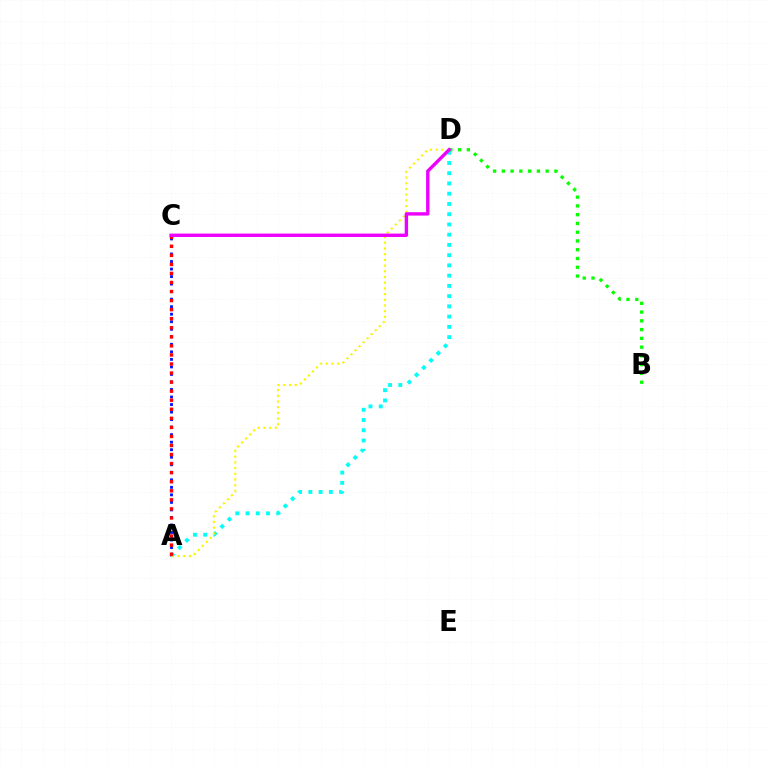{('A', 'C'): [{'color': '#0010ff', 'line_style': 'dotted', 'thickness': 2.05}, {'color': '#ff0000', 'line_style': 'dotted', 'thickness': 2.46}], ('A', 'D'): [{'color': '#00fff6', 'line_style': 'dotted', 'thickness': 2.78}, {'color': '#fcf500', 'line_style': 'dotted', 'thickness': 1.55}], ('B', 'D'): [{'color': '#08ff00', 'line_style': 'dotted', 'thickness': 2.38}], ('C', 'D'): [{'color': '#ee00ff', 'line_style': 'solid', 'thickness': 2.43}]}